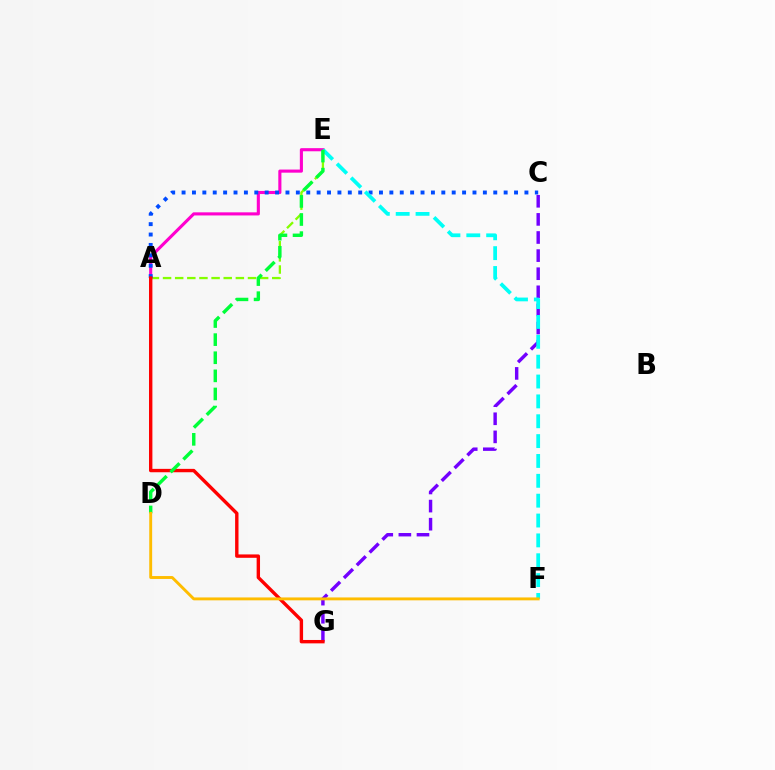{('C', 'G'): [{'color': '#7200ff', 'line_style': 'dashed', 'thickness': 2.46}], ('A', 'E'): [{'color': '#84ff00', 'line_style': 'dashed', 'thickness': 1.65}, {'color': '#ff00cf', 'line_style': 'solid', 'thickness': 2.24}], ('A', 'C'): [{'color': '#004bff', 'line_style': 'dotted', 'thickness': 2.82}], ('A', 'G'): [{'color': '#ff0000', 'line_style': 'solid', 'thickness': 2.44}], ('E', 'F'): [{'color': '#00fff6', 'line_style': 'dashed', 'thickness': 2.7}], ('D', 'E'): [{'color': '#00ff39', 'line_style': 'dashed', 'thickness': 2.46}], ('D', 'F'): [{'color': '#ffbd00', 'line_style': 'solid', 'thickness': 2.09}]}